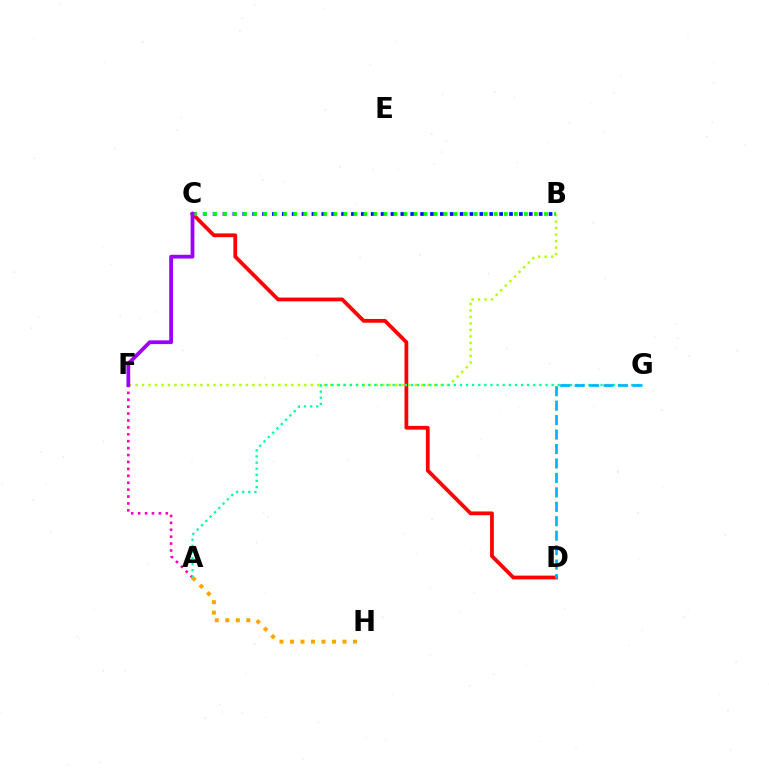{('C', 'D'): [{'color': '#ff0000', 'line_style': 'solid', 'thickness': 2.71}], ('A', 'F'): [{'color': '#ff00bd', 'line_style': 'dotted', 'thickness': 1.88}], ('B', 'F'): [{'color': '#b3ff00', 'line_style': 'dotted', 'thickness': 1.76}], ('B', 'C'): [{'color': '#0010ff', 'line_style': 'dotted', 'thickness': 2.68}, {'color': '#08ff00', 'line_style': 'dotted', 'thickness': 2.73}], ('A', 'H'): [{'color': '#ffa500', 'line_style': 'dotted', 'thickness': 2.85}], ('A', 'G'): [{'color': '#00ff9d', 'line_style': 'dotted', 'thickness': 1.66}], ('C', 'F'): [{'color': '#9b00ff', 'line_style': 'solid', 'thickness': 2.73}], ('D', 'G'): [{'color': '#00b5ff', 'line_style': 'dashed', 'thickness': 1.96}]}